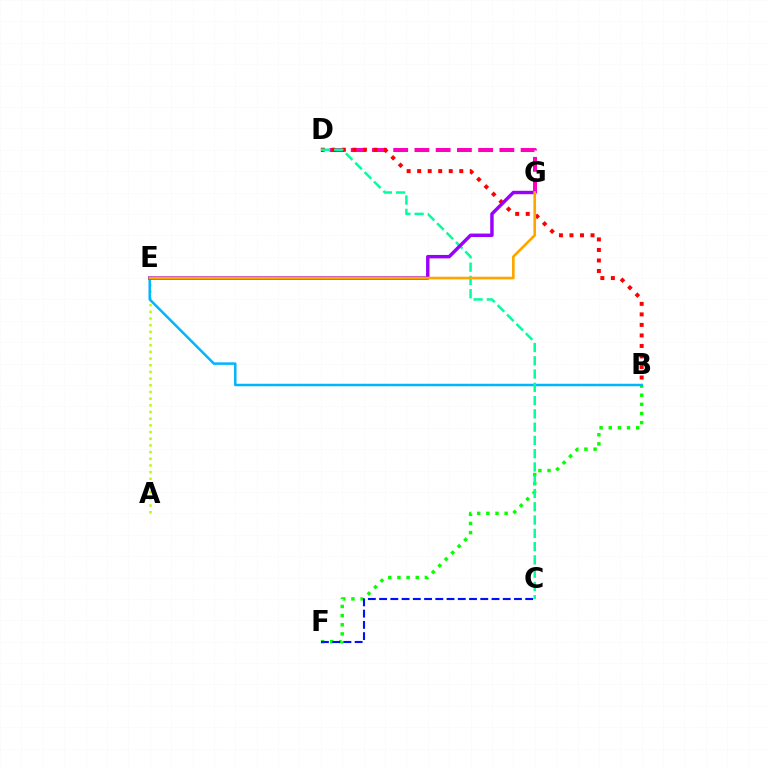{('D', 'G'): [{'color': '#ff00bd', 'line_style': 'dashed', 'thickness': 2.89}], ('A', 'E'): [{'color': '#b3ff00', 'line_style': 'dotted', 'thickness': 1.82}], ('B', 'F'): [{'color': '#08ff00', 'line_style': 'dotted', 'thickness': 2.48}], ('C', 'F'): [{'color': '#0010ff', 'line_style': 'dashed', 'thickness': 1.53}], ('B', 'D'): [{'color': '#ff0000', 'line_style': 'dotted', 'thickness': 2.86}], ('B', 'E'): [{'color': '#00b5ff', 'line_style': 'solid', 'thickness': 1.8}], ('C', 'D'): [{'color': '#00ff9d', 'line_style': 'dashed', 'thickness': 1.8}], ('E', 'G'): [{'color': '#9b00ff', 'line_style': 'solid', 'thickness': 2.47}, {'color': '#ffa500', 'line_style': 'solid', 'thickness': 1.91}]}